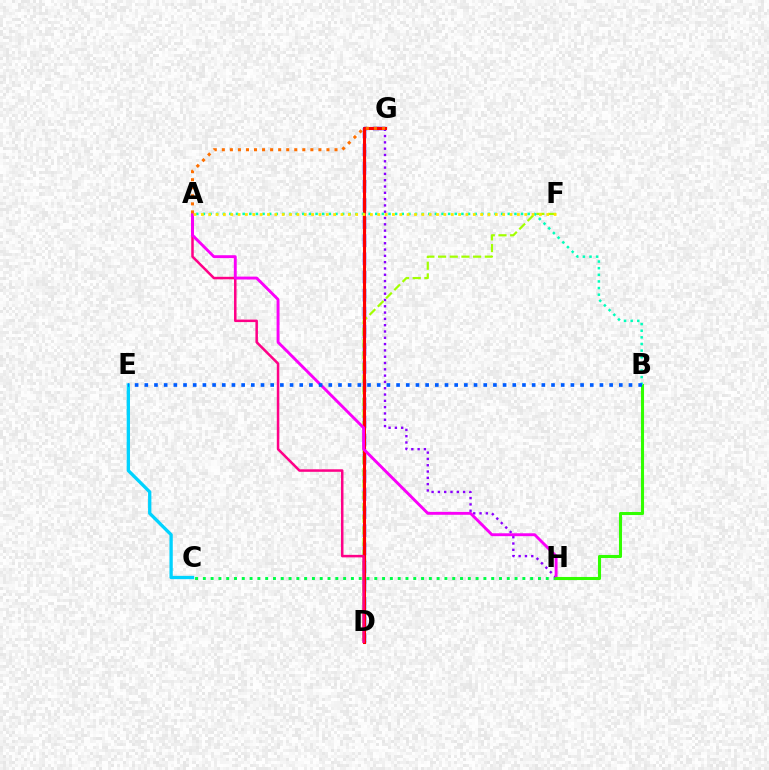{('C', 'H'): [{'color': '#00ff45', 'line_style': 'dotted', 'thickness': 2.12}], ('G', 'H'): [{'color': '#8a00ff', 'line_style': 'dotted', 'thickness': 1.71}], ('D', 'G'): [{'color': '#1900ff', 'line_style': 'dashed', 'thickness': 2.46}, {'color': '#ff0000', 'line_style': 'solid', 'thickness': 2.21}], ('D', 'F'): [{'color': '#a2ff00', 'line_style': 'dashed', 'thickness': 1.59}], ('A', 'D'): [{'color': '#ff0088', 'line_style': 'solid', 'thickness': 1.81}], ('A', 'H'): [{'color': '#fa00f9', 'line_style': 'solid', 'thickness': 2.08}], ('B', 'H'): [{'color': '#31ff00', 'line_style': 'solid', 'thickness': 2.22}], ('A', 'B'): [{'color': '#00ffbb', 'line_style': 'dotted', 'thickness': 1.8}], ('C', 'E'): [{'color': '#00d3ff', 'line_style': 'solid', 'thickness': 2.38}], ('B', 'E'): [{'color': '#005dff', 'line_style': 'dotted', 'thickness': 2.63}], ('A', 'G'): [{'color': '#ff7000', 'line_style': 'dotted', 'thickness': 2.19}], ('A', 'F'): [{'color': '#ffe600', 'line_style': 'dotted', 'thickness': 2.0}]}